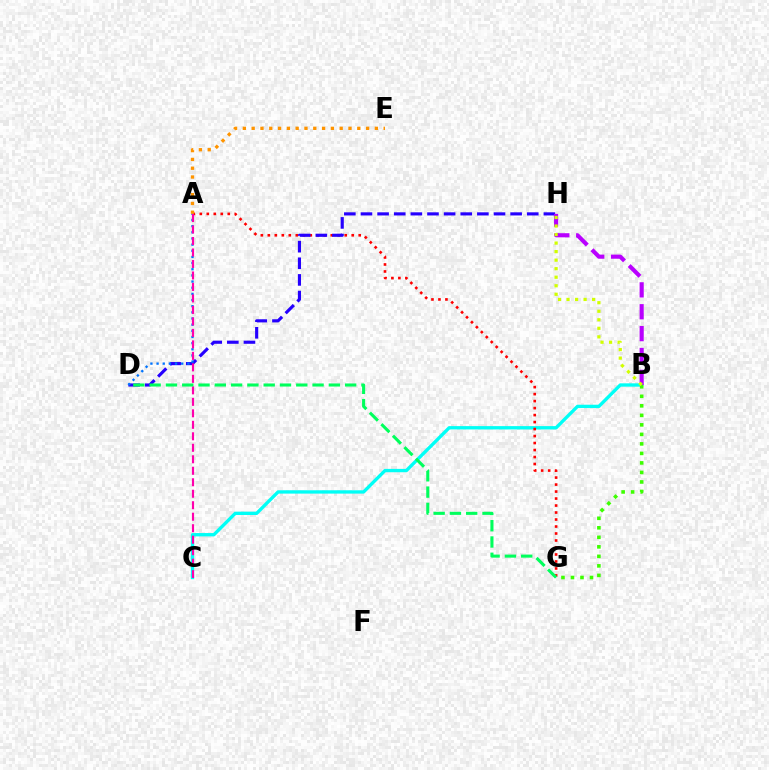{('B', 'C'): [{'color': '#00fff6', 'line_style': 'solid', 'thickness': 2.4}], ('A', 'G'): [{'color': '#ff0000', 'line_style': 'dotted', 'thickness': 1.9}], ('B', 'G'): [{'color': '#3dff00', 'line_style': 'dotted', 'thickness': 2.59}], ('D', 'H'): [{'color': '#2500ff', 'line_style': 'dashed', 'thickness': 2.26}], ('A', 'E'): [{'color': '#ff9400', 'line_style': 'dotted', 'thickness': 2.39}], ('A', 'D'): [{'color': '#0074ff', 'line_style': 'dotted', 'thickness': 1.67}], ('A', 'C'): [{'color': '#ff00ac', 'line_style': 'dashed', 'thickness': 1.56}], ('B', 'H'): [{'color': '#b900ff', 'line_style': 'dashed', 'thickness': 2.97}, {'color': '#d1ff00', 'line_style': 'dotted', 'thickness': 2.32}], ('D', 'G'): [{'color': '#00ff5c', 'line_style': 'dashed', 'thickness': 2.21}]}